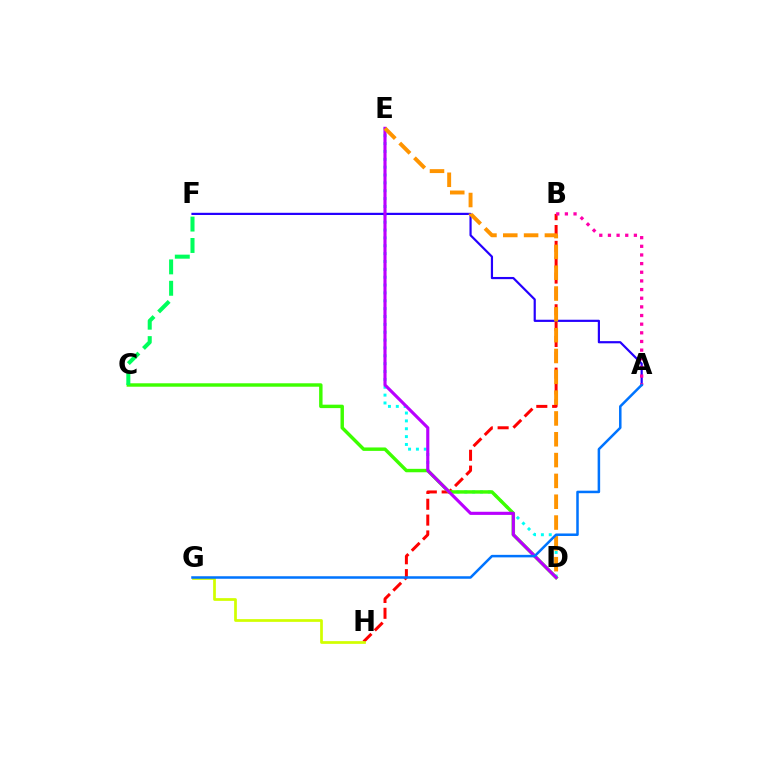{('D', 'E'): [{'color': '#00fff6', 'line_style': 'dotted', 'thickness': 2.14}, {'color': '#b900ff', 'line_style': 'solid', 'thickness': 2.25}, {'color': '#ff9400', 'line_style': 'dashed', 'thickness': 2.83}], ('B', 'H'): [{'color': '#ff0000', 'line_style': 'dashed', 'thickness': 2.15}], ('A', 'F'): [{'color': '#2500ff', 'line_style': 'solid', 'thickness': 1.58}], ('C', 'D'): [{'color': '#3dff00', 'line_style': 'solid', 'thickness': 2.47}], ('A', 'B'): [{'color': '#ff00ac', 'line_style': 'dotted', 'thickness': 2.35}], ('G', 'H'): [{'color': '#d1ff00', 'line_style': 'solid', 'thickness': 1.96}], ('C', 'F'): [{'color': '#00ff5c', 'line_style': 'dashed', 'thickness': 2.91}], ('A', 'G'): [{'color': '#0074ff', 'line_style': 'solid', 'thickness': 1.81}]}